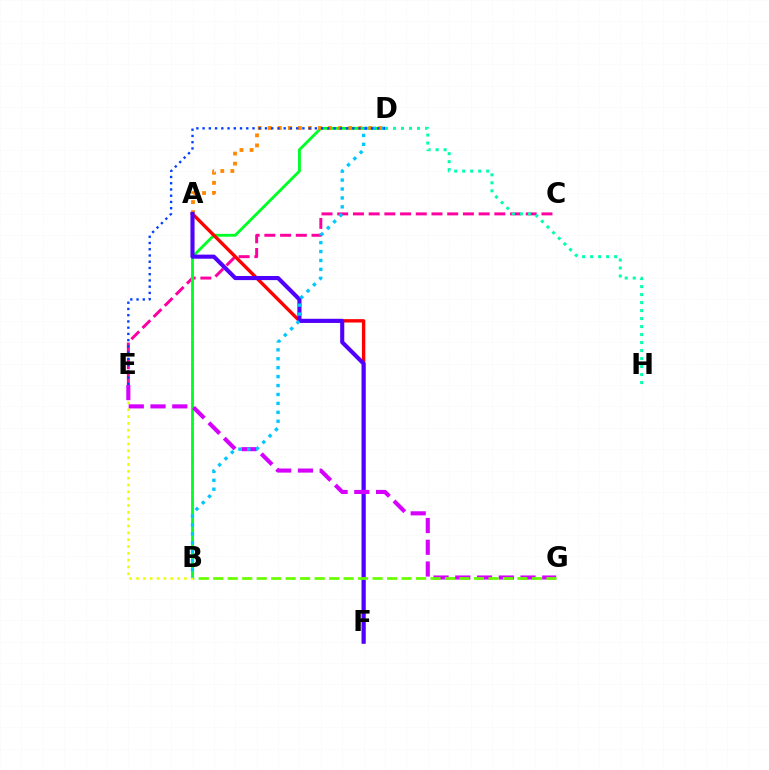{('C', 'E'): [{'color': '#ff00a0', 'line_style': 'dashed', 'thickness': 2.13}], ('B', 'D'): [{'color': '#00ff27', 'line_style': 'solid', 'thickness': 2.05}, {'color': '#00c7ff', 'line_style': 'dotted', 'thickness': 2.42}], ('A', 'F'): [{'color': '#ff0000', 'line_style': 'solid', 'thickness': 2.42}, {'color': '#4f00ff', 'line_style': 'solid', 'thickness': 2.95}], ('A', 'D'): [{'color': '#ff8800', 'line_style': 'dotted', 'thickness': 2.73}], ('D', 'H'): [{'color': '#00ffaf', 'line_style': 'dotted', 'thickness': 2.17}], ('B', 'E'): [{'color': '#eeff00', 'line_style': 'dotted', 'thickness': 1.86}], ('E', 'G'): [{'color': '#d600ff', 'line_style': 'dashed', 'thickness': 2.95}], ('B', 'G'): [{'color': '#66ff00', 'line_style': 'dashed', 'thickness': 1.97}], ('D', 'E'): [{'color': '#003fff', 'line_style': 'dotted', 'thickness': 1.7}]}